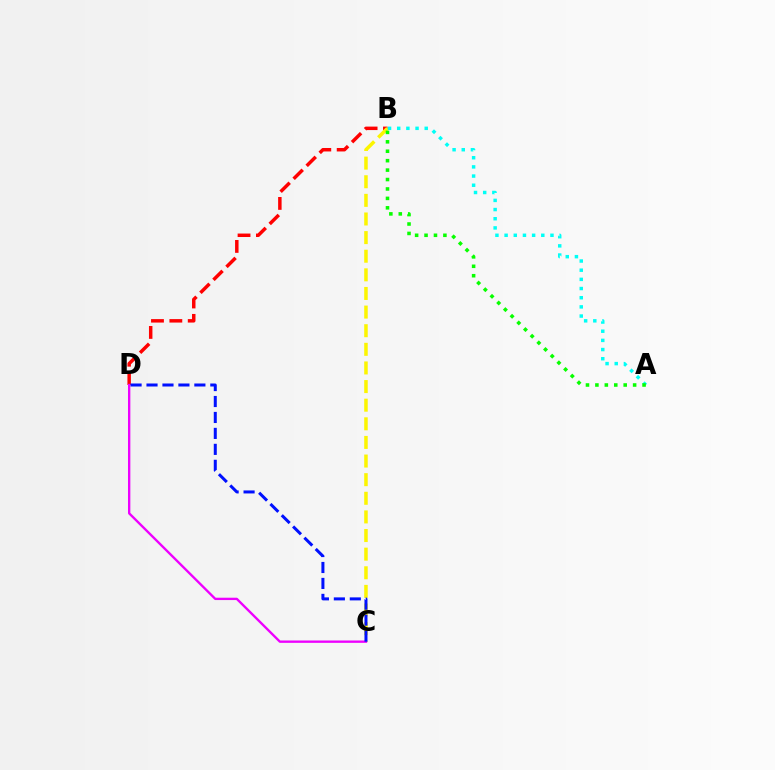{('B', 'D'): [{'color': '#ff0000', 'line_style': 'dashed', 'thickness': 2.5}], ('B', 'C'): [{'color': '#fcf500', 'line_style': 'dashed', 'thickness': 2.53}], ('C', 'D'): [{'color': '#ee00ff', 'line_style': 'solid', 'thickness': 1.69}, {'color': '#0010ff', 'line_style': 'dashed', 'thickness': 2.17}], ('A', 'B'): [{'color': '#00fff6', 'line_style': 'dotted', 'thickness': 2.49}, {'color': '#08ff00', 'line_style': 'dotted', 'thickness': 2.56}]}